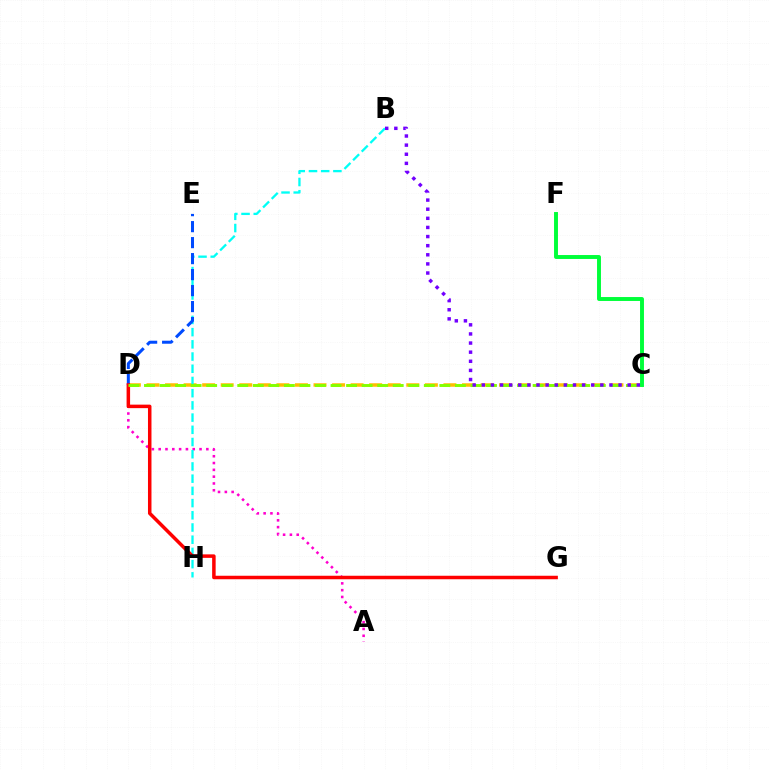{('A', 'D'): [{'color': '#ff00cf', 'line_style': 'dotted', 'thickness': 1.85}], ('C', 'D'): [{'color': '#ffbd00', 'line_style': 'dashed', 'thickness': 2.52}, {'color': '#84ff00', 'line_style': 'dashed', 'thickness': 2.11}], ('B', 'H'): [{'color': '#00fff6', 'line_style': 'dashed', 'thickness': 1.66}], ('D', 'E'): [{'color': '#004bff', 'line_style': 'dashed', 'thickness': 2.17}], ('D', 'G'): [{'color': '#ff0000', 'line_style': 'solid', 'thickness': 2.52}], ('C', 'F'): [{'color': '#00ff39', 'line_style': 'solid', 'thickness': 2.82}], ('B', 'C'): [{'color': '#7200ff', 'line_style': 'dotted', 'thickness': 2.48}]}